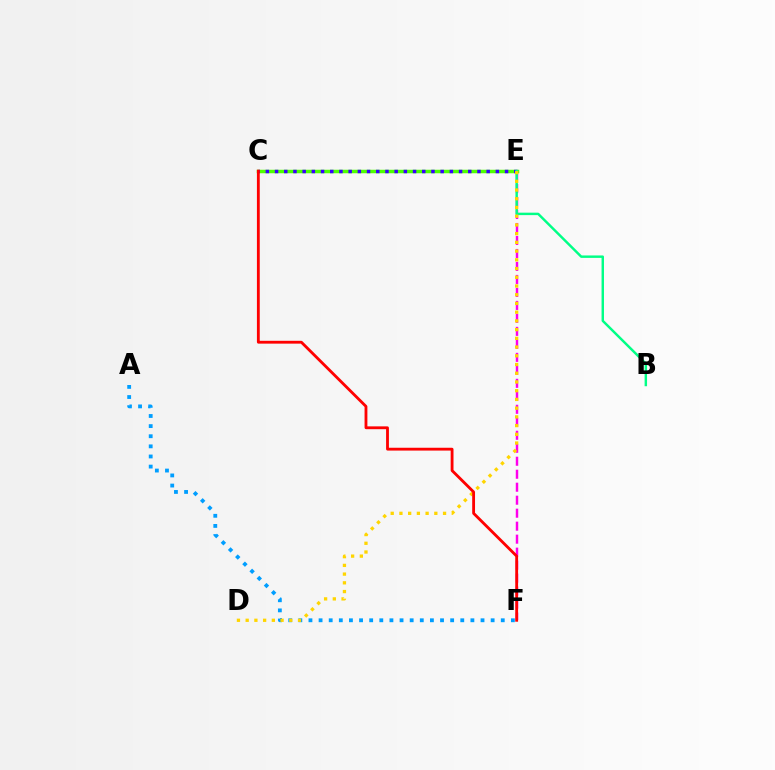{('E', 'F'): [{'color': '#ff00ed', 'line_style': 'dashed', 'thickness': 1.76}], ('A', 'F'): [{'color': '#009eff', 'line_style': 'dotted', 'thickness': 2.75}], ('C', 'E'): [{'color': '#4fff00', 'line_style': 'solid', 'thickness': 2.52}, {'color': '#3700ff', 'line_style': 'dotted', 'thickness': 2.5}], ('B', 'E'): [{'color': '#00ff86', 'line_style': 'solid', 'thickness': 1.76}], ('D', 'E'): [{'color': '#ffd500', 'line_style': 'dotted', 'thickness': 2.37}], ('C', 'F'): [{'color': '#ff0000', 'line_style': 'solid', 'thickness': 2.04}]}